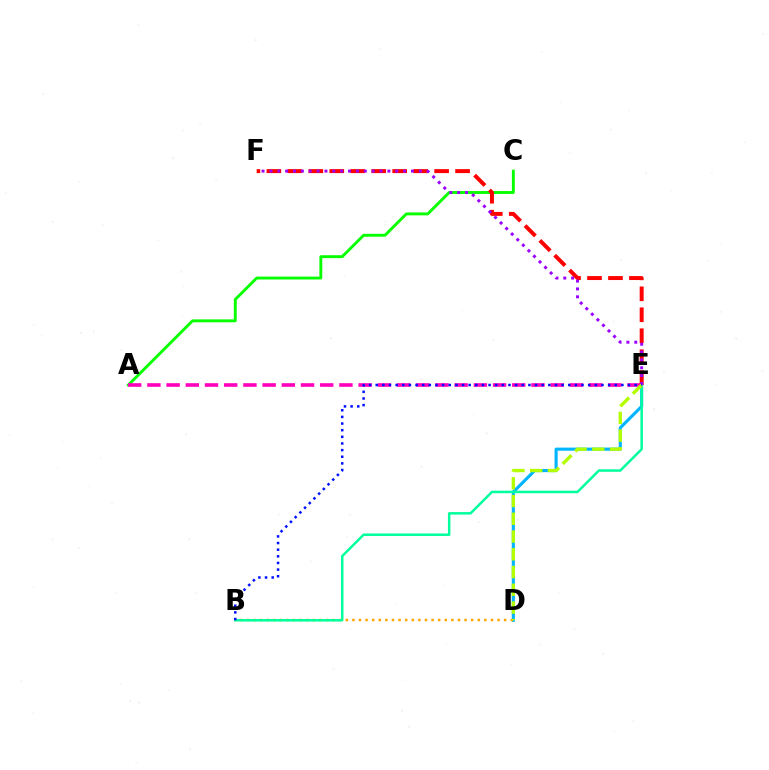{('A', 'C'): [{'color': '#08ff00', 'line_style': 'solid', 'thickness': 2.09}], ('D', 'E'): [{'color': '#00b5ff', 'line_style': 'solid', 'thickness': 2.24}, {'color': '#b3ff00', 'line_style': 'dashed', 'thickness': 2.41}], ('B', 'D'): [{'color': '#ffa500', 'line_style': 'dotted', 'thickness': 1.79}], ('A', 'E'): [{'color': '#ff00bd', 'line_style': 'dashed', 'thickness': 2.61}], ('B', 'E'): [{'color': '#00ff9d', 'line_style': 'solid', 'thickness': 1.79}, {'color': '#0010ff', 'line_style': 'dotted', 'thickness': 1.8}], ('E', 'F'): [{'color': '#ff0000', 'line_style': 'dashed', 'thickness': 2.85}, {'color': '#9b00ff', 'line_style': 'dotted', 'thickness': 2.14}]}